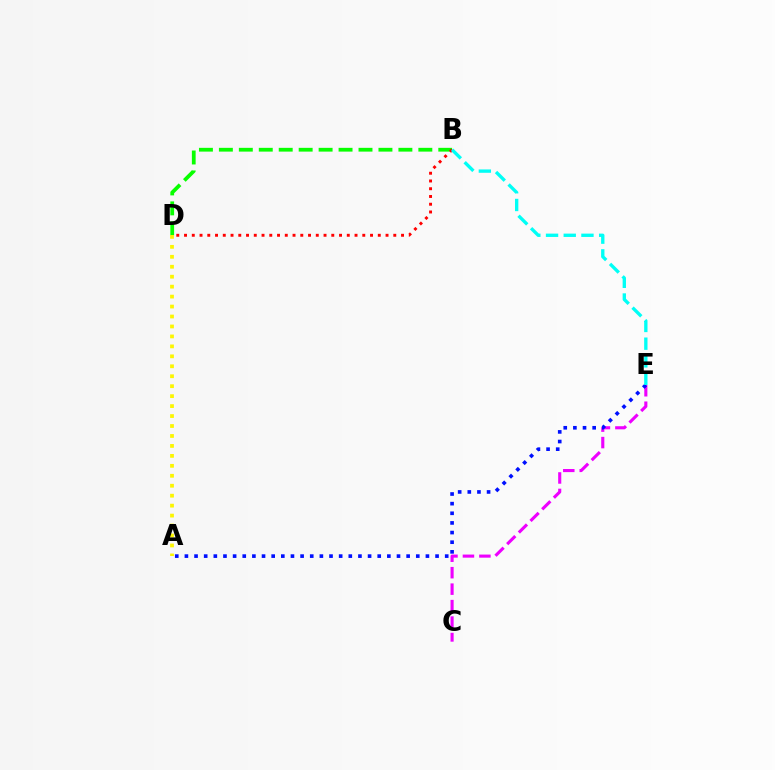{('C', 'E'): [{'color': '#ee00ff', 'line_style': 'dashed', 'thickness': 2.24}], ('B', 'D'): [{'color': '#08ff00', 'line_style': 'dashed', 'thickness': 2.71}, {'color': '#ff0000', 'line_style': 'dotted', 'thickness': 2.11}], ('A', 'E'): [{'color': '#0010ff', 'line_style': 'dotted', 'thickness': 2.62}], ('A', 'D'): [{'color': '#fcf500', 'line_style': 'dotted', 'thickness': 2.7}], ('B', 'E'): [{'color': '#00fff6', 'line_style': 'dashed', 'thickness': 2.41}]}